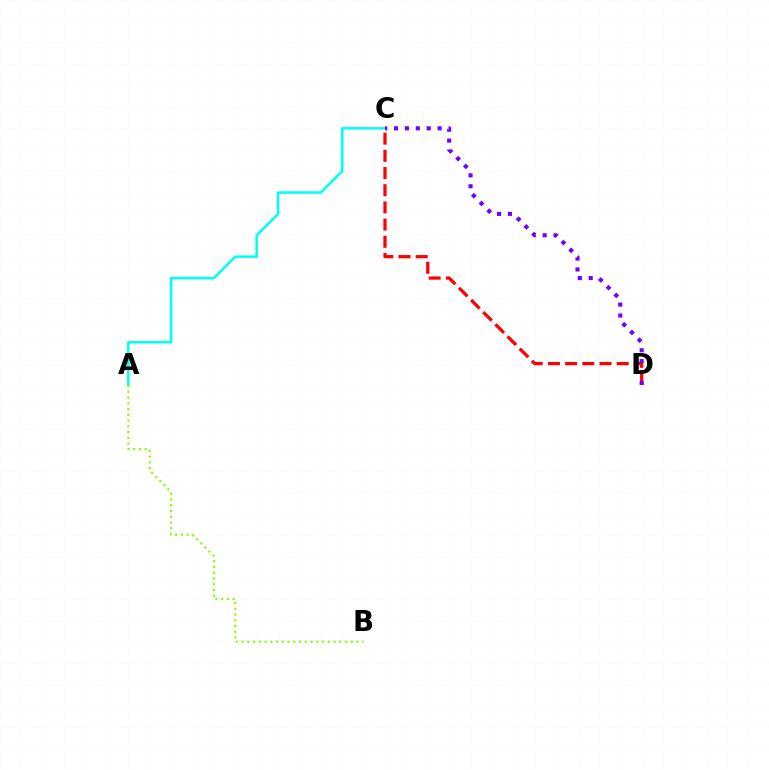{('A', 'C'): [{'color': '#00fff6', 'line_style': 'solid', 'thickness': 1.81}], ('C', 'D'): [{'color': '#ff0000', 'line_style': 'dashed', 'thickness': 2.34}, {'color': '#7200ff', 'line_style': 'dotted', 'thickness': 2.96}], ('A', 'B'): [{'color': '#84ff00', 'line_style': 'dotted', 'thickness': 1.56}]}